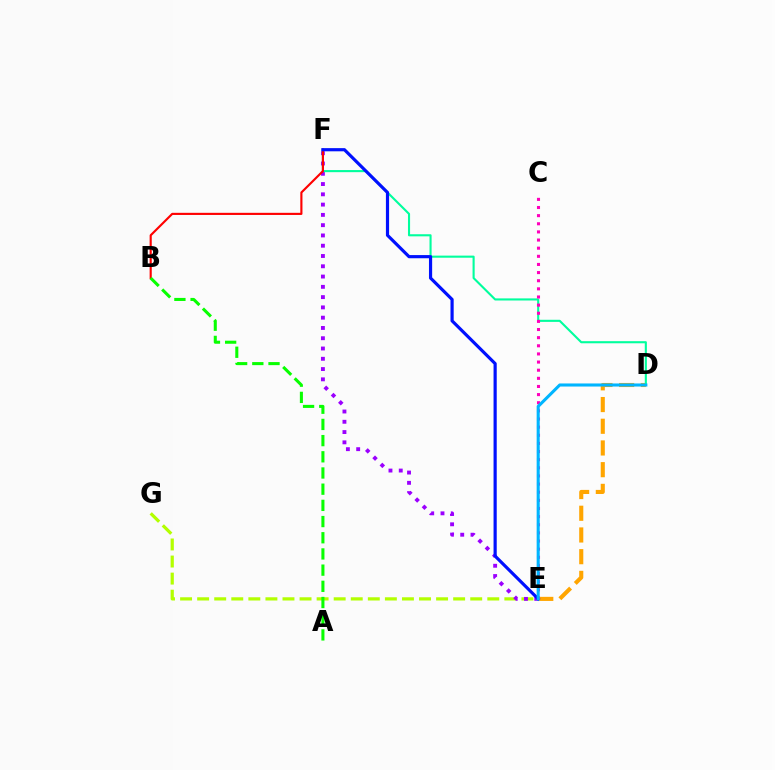{('D', 'E'): [{'color': '#ffa500', 'line_style': 'dashed', 'thickness': 2.95}, {'color': '#00b5ff', 'line_style': 'solid', 'thickness': 2.21}], ('E', 'G'): [{'color': '#b3ff00', 'line_style': 'dashed', 'thickness': 2.32}], ('E', 'F'): [{'color': '#9b00ff', 'line_style': 'dotted', 'thickness': 2.79}, {'color': '#0010ff', 'line_style': 'solid', 'thickness': 2.29}], ('D', 'F'): [{'color': '#00ff9d', 'line_style': 'solid', 'thickness': 1.52}], ('B', 'F'): [{'color': '#ff0000', 'line_style': 'solid', 'thickness': 1.54}], ('A', 'B'): [{'color': '#08ff00', 'line_style': 'dashed', 'thickness': 2.2}], ('C', 'E'): [{'color': '#ff00bd', 'line_style': 'dotted', 'thickness': 2.21}]}